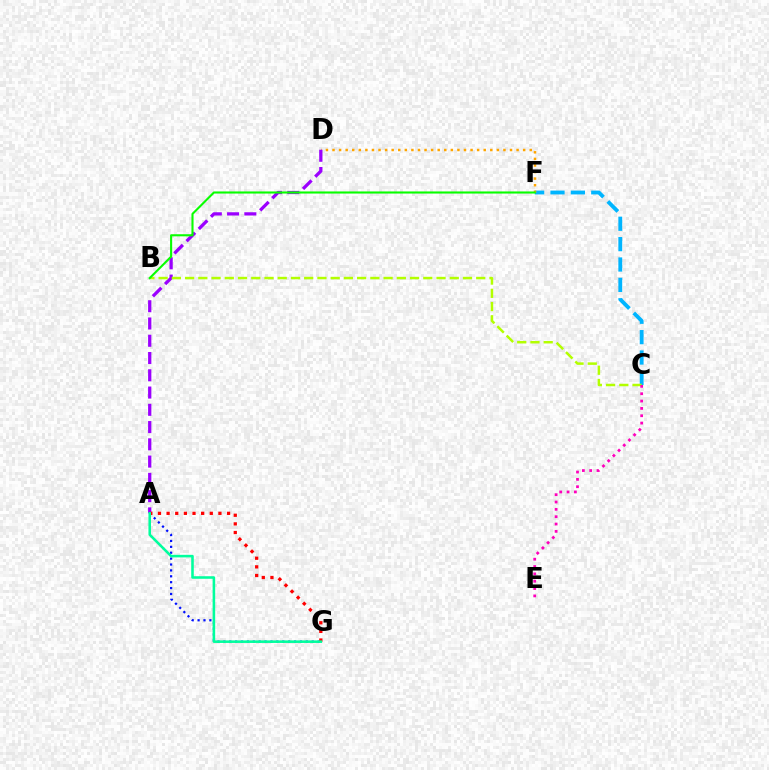{('C', 'F'): [{'color': '#00b5ff', 'line_style': 'dashed', 'thickness': 2.77}], ('A', 'G'): [{'color': '#0010ff', 'line_style': 'dotted', 'thickness': 1.6}, {'color': '#ff0000', 'line_style': 'dotted', 'thickness': 2.35}, {'color': '#00ff9d', 'line_style': 'solid', 'thickness': 1.84}], ('D', 'F'): [{'color': '#ffa500', 'line_style': 'dotted', 'thickness': 1.79}], ('A', 'D'): [{'color': '#9b00ff', 'line_style': 'dashed', 'thickness': 2.35}], ('B', 'C'): [{'color': '#b3ff00', 'line_style': 'dashed', 'thickness': 1.8}], ('C', 'E'): [{'color': '#ff00bd', 'line_style': 'dotted', 'thickness': 1.99}], ('B', 'F'): [{'color': '#08ff00', 'line_style': 'solid', 'thickness': 1.51}]}